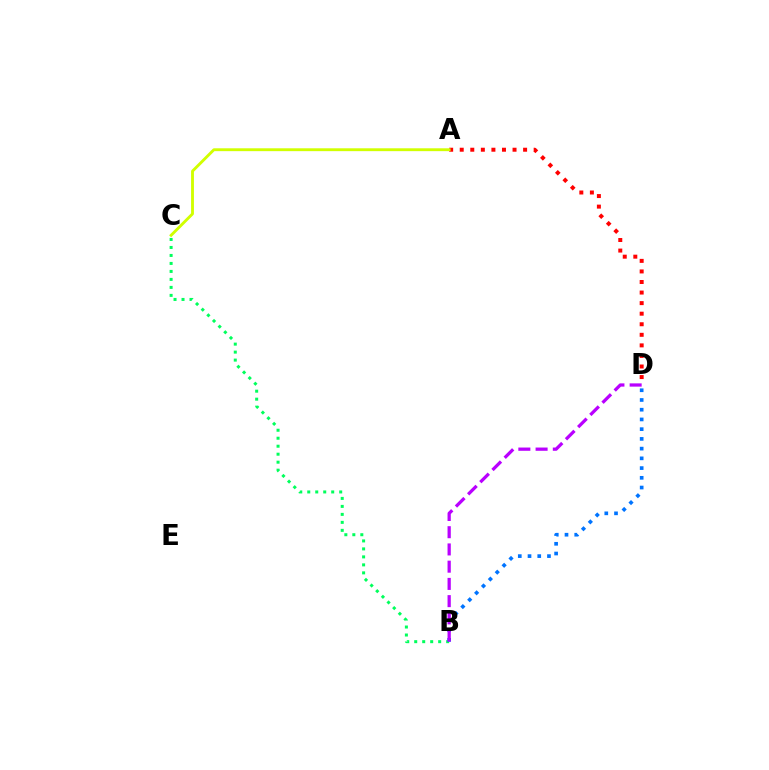{('A', 'D'): [{'color': '#ff0000', 'line_style': 'dotted', 'thickness': 2.87}], ('B', 'C'): [{'color': '#00ff5c', 'line_style': 'dotted', 'thickness': 2.17}], ('B', 'D'): [{'color': '#0074ff', 'line_style': 'dotted', 'thickness': 2.64}, {'color': '#b900ff', 'line_style': 'dashed', 'thickness': 2.34}], ('A', 'C'): [{'color': '#d1ff00', 'line_style': 'solid', 'thickness': 2.06}]}